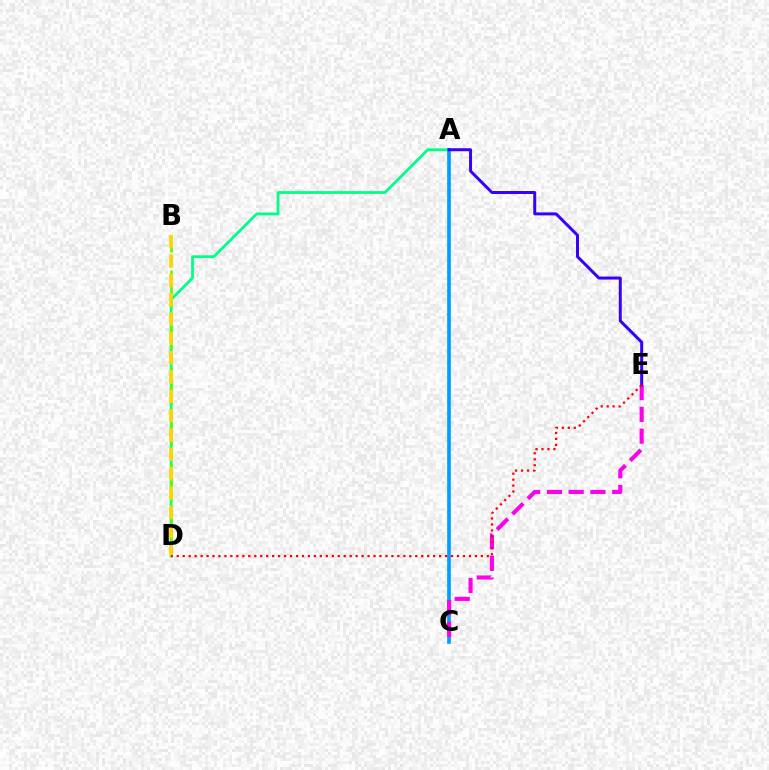{('A', 'D'): [{'color': '#00ff86', 'line_style': 'solid', 'thickness': 2.0}], ('A', 'C'): [{'color': '#009eff', 'line_style': 'solid', 'thickness': 2.64}], ('B', 'D'): [{'color': '#4fff00', 'line_style': 'dashed', 'thickness': 1.88}, {'color': '#ffd500', 'line_style': 'dashed', 'thickness': 2.63}], ('C', 'E'): [{'color': '#ff00ed', 'line_style': 'dashed', 'thickness': 2.96}], ('A', 'E'): [{'color': '#3700ff', 'line_style': 'solid', 'thickness': 2.15}], ('D', 'E'): [{'color': '#ff0000', 'line_style': 'dotted', 'thickness': 1.62}]}